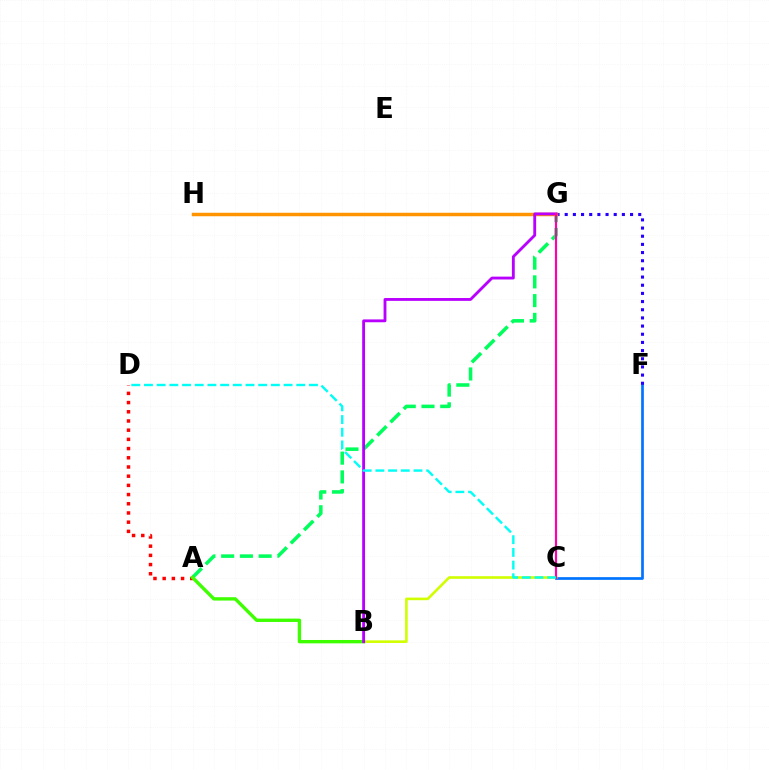{('A', 'G'): [{'color': '#00ff5c', 'line_style': 'dashed', 'thickness': 2.55}], ('A', 'D'): [{'color': '#ff0000', 'line_style': 'dotted', 'thickness': 2.5}], ('C', 'F'): [{'color': '#0074ff', 'line_style': 'solid', 'thickness': 1.95}], ('F', 'G'): [{'color': '#2500ff', 'line_style': 'dotted', 'thickness': 2.22}], ('B', 'C'): [{'color': '#d1ff00', 'line_style': 'solid', 'thickness': 1.88}], ('A', 'B'): [{'color': '#3dff00', 'line_style': 'solid', 'thickness': 2.41}], ('G', 'H'): [{'color': '#ff9400', 'line_style': 'solid', 'thickness': 2.51}], ('B', 'G'): [{'color': '#b900ff', 'line_style': 'solid', 'thickness': 2.05}], ('C', 'G'): [{'color': '#ff00ac', 'line_style': 'solid', 'thickness': 1.56}], ('C', 'D'): [{'color': '#00fff6', 'line_style': 'dashed', 'thickness': 1.72}]}